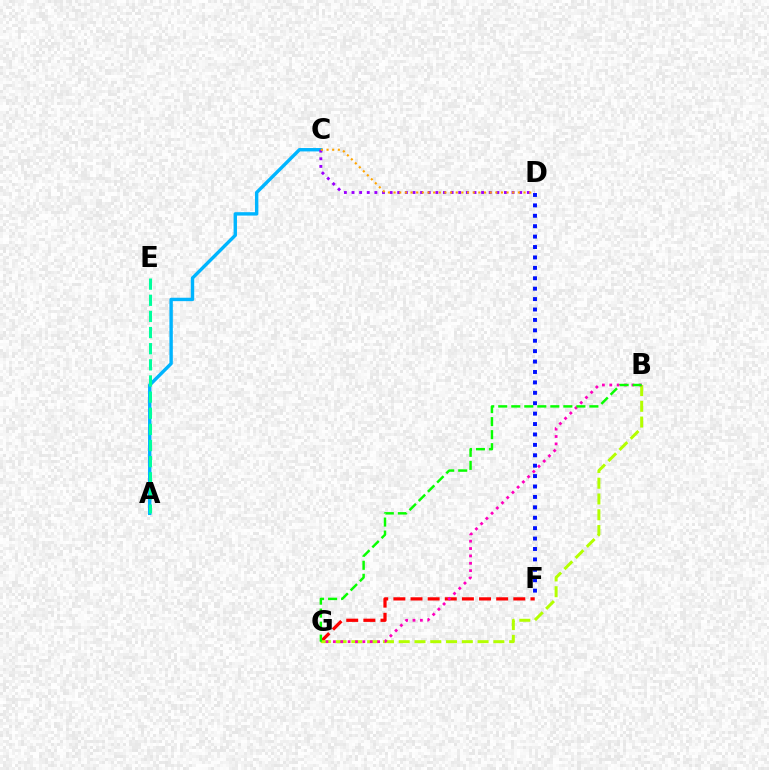{('D', 'F'): [{'color': '#0010ff', 'line_style': 'dotted', 'thickness': 2.83}], ('A', 'C'): [{'color': '#00b5ff', 'line_style': 'solid', 'thickness': 2.45}], ('A', 'E'): [{'color': '#00ff9d', 'line_style': 'dashed', 'thickness': 2.19}], ('C', 'D'): [{'color': '#9b00ff', 'line_style': 'dotted', 'thickness': 2.07}, {'color': '#ffa500', 'line_style': 'dotted', 'thickness': 1.54}], ('F', 'G'): [{'color': '#ff0000', 'line_style': 'dashed', 'thickness': 2.33}], ('B', 'G'): [{'color': '#b3ff00', 'line_style': 'dashed', 'thickness': 2.14}, {'color': '#ff00bd', 'line_style': 'dotted', 'thickness': 2.0}, {'color': '#08ff00', 'line_style': 'dashed', 'thickness': 1.77}]}